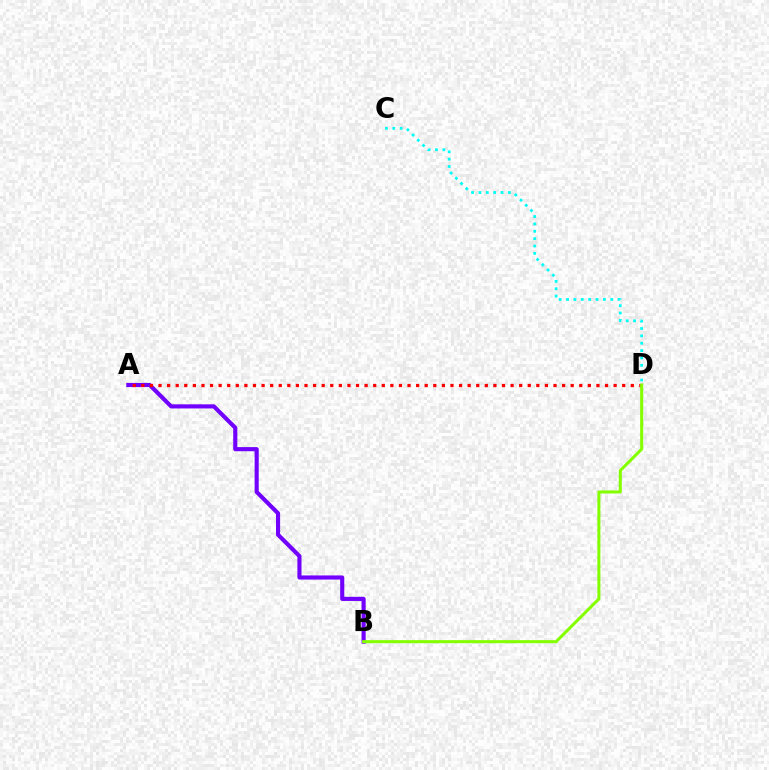{('A', 'B'): [{'color': '#7200ff', 'line_style': 'solid', 'thickness': 2.97}], ('A', 'D'): [{'color': '#ff0000', 'line_style': 'dotted', 'thickness': 2.33}], ('C', 'D'): [{'color': '#00fff6', 'line_style': 'dotted', 'thickness': 2.0}], ('B', 'D'): [{'color': '#84ff00', 'line_style': 'solid', 'thickness': 2.19}]}